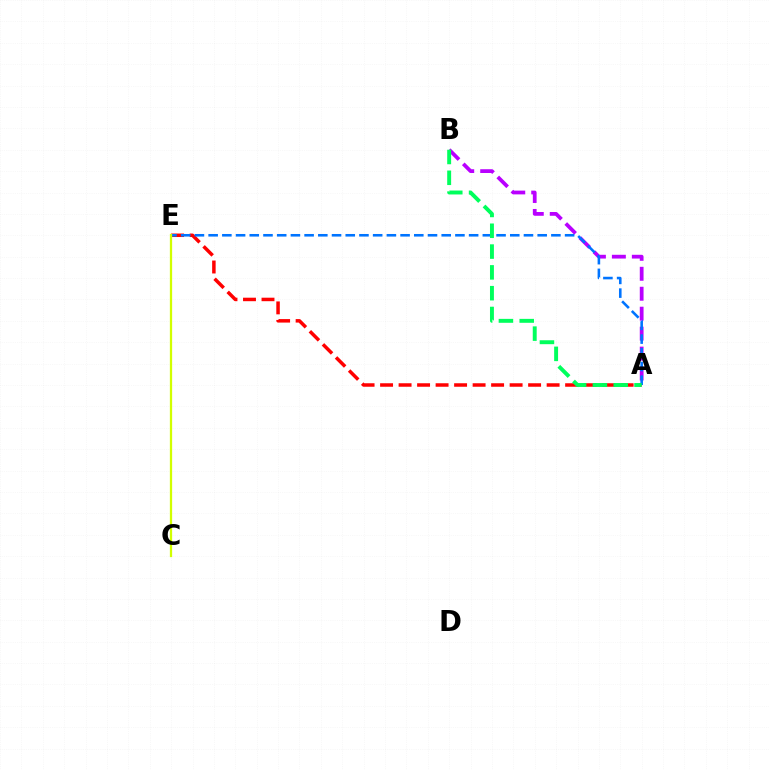{('A', 'E'): [{'color': '#ff0000', 'line_style': 'dashed', 'thickness': 2.51}, {'color': '#0074ff', 'line_style': 'dashed', 'thickness': 1.86}], ('A', 'B'): [{'color': '#b900ff', 'line_style': 'dashed', 'thickness': 2.71}, {'color': '#00ff5c', 'line_style': 'dashed', 'thickness': 2.83}], ('C', 'E'): [{'color': '#d1ff00', 'line_style': 'solid', 'thickness': 1.63}]}